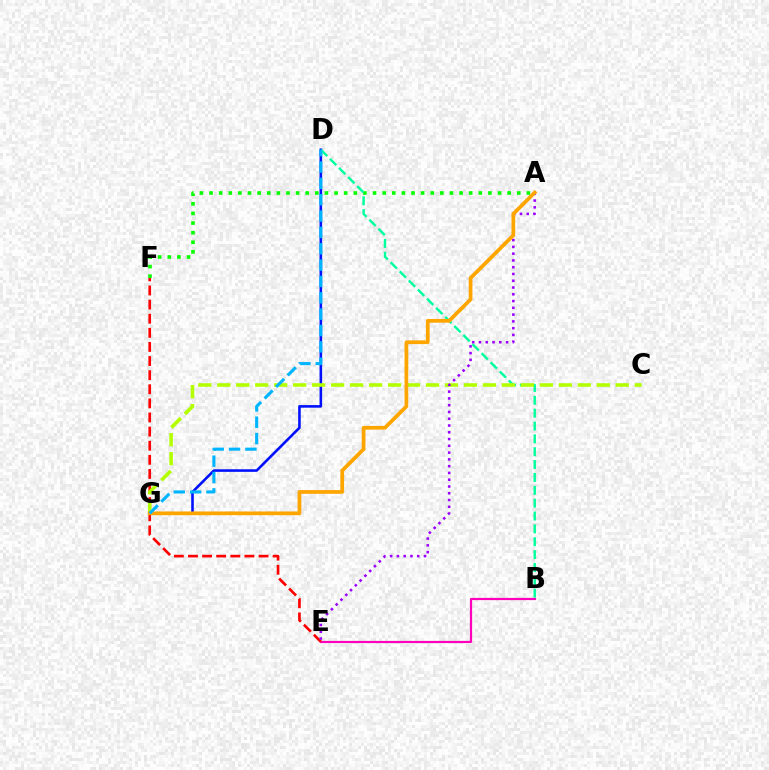{('D', 'G'): [{'color': '#0010ff', 'line_style': 'solid', 'thickness': 1.86}, {'color': '#00b5ff', 'line_style': 'dashed', 'thickness': 2.22}], ('A', 'F'): [{'color': '#08ff00', 'line_style': 'dotted', 'thickness': 2.61}], ('B', 'E'): [{'color': '#ff00bd', 'line_style': 'solid', 'thickness': 1.59}], ('E', 'F'): [{'color': '#ff0000', 'line_style': 'dashed', 'thickness': 1.92}], ('B', 'D'): [{'color': '#00ff9d', 'line_style': 'dashed', 'thickness': 1.75}], ('C', 'G'): [{'color': '#b3ff00', 'line_style': 'dashed', 'thickness': 2.58}], ('A', 'E'): [{'color': '#9b00ff', 'line_style': 'dotted', 'thickness': 1.84}], ('A', 'G'): [{'color': '#ffa500', 'line_style': 'solid', 'thickness': 2.69}]}